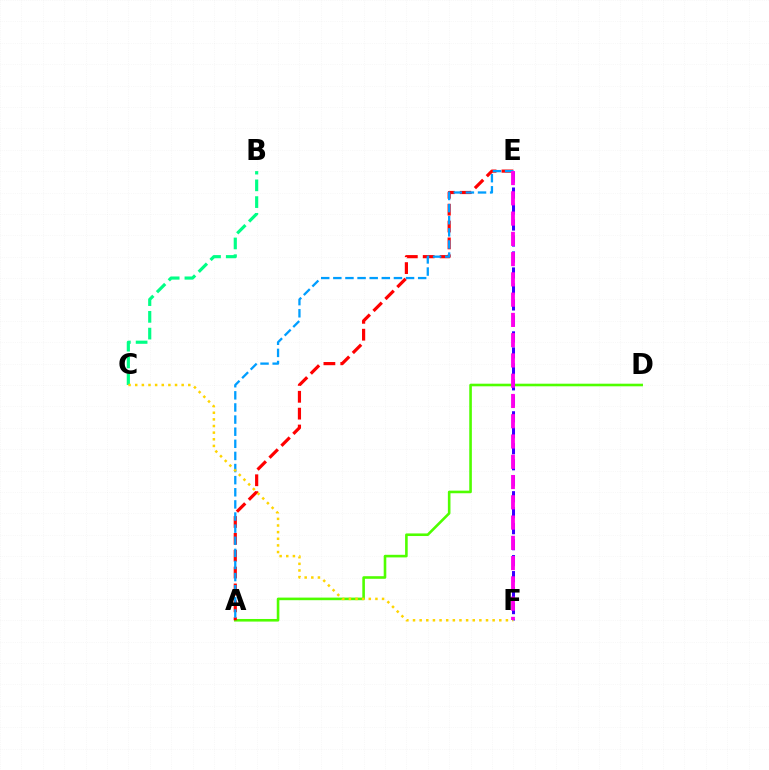{('A', 'D'): [{'color': '#4fff00', 'line_style': 'solid', 'thickness': 1.87}], ('A', 'E'): [{'color': '#ff0000', 'line_style': 'dashed', 'thickness': 2.29}, {'color': '#009eff', 'line_style': 'dashed', 'thickness': 1.65}], ('B', 'C'): [{'color': '#00ff86', 'line_style': 'dashed', 'thickness': 2.27}], ('E', 'F'): [{'color': '#3700ff', 'line_style': 'dashed', 'thickness': 2.17}, {'color': '#ff00ed', 'line_style': 'dashed', 'thickness': 2.75}], ('C', 'F'): [{'color': '#ffd500', 'line_style': 'dotted', 'thickness': 1.8}]}